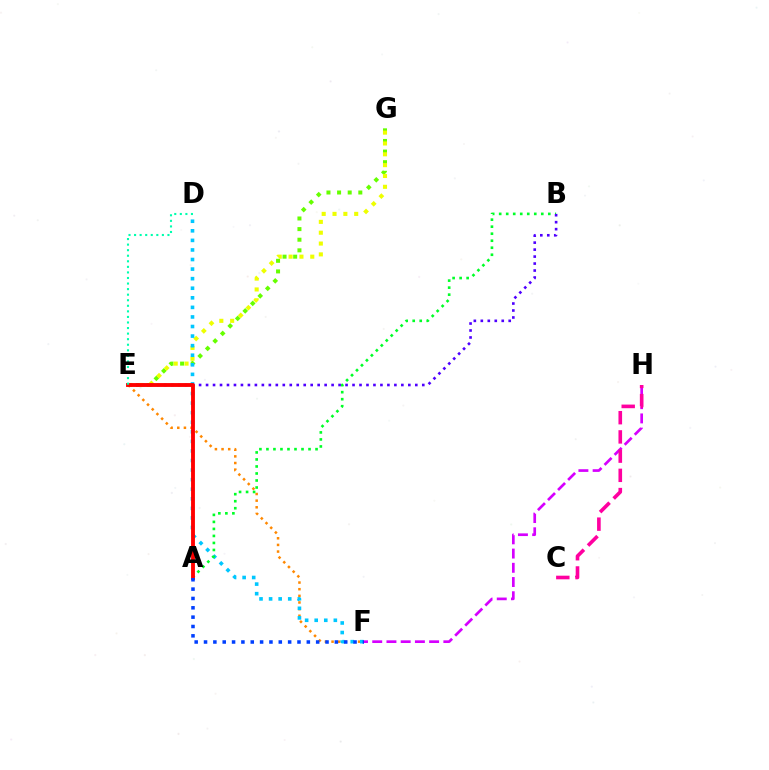{('E', 'G'): [{'color': '#66ff00', 'line_style': 'dotted', 'thickness': 2.88}, {'color': '#eeff00', 'line_style': 'dotted', 'thickness': 2.94}], ('E', 'F'): [{'color': '#ff8800', 'line_style': 'dotted', 'thickness': 1.8}], ('F', 'H'): [{'color': '#d600ff', 'line_style': 'dashed', 'thickness': 1.93}], ('D', 'F'): [{'color': '#00c7ff', 'line_style': 'dotted', 'thickness': 2.6}], ('A', 'B'): [{'color': '#00ff27', 'line_style': 'dotted', 'thickness': 1.91}], ('C', 'H'): [{'color': '#ff00a0', 'line_style': 'dashed', 'thickness': 2.61}], ('B', 'E'): [{'color': '#4f00ff', 'line_style': 'dotted', 'thickness': 1.9}], ('A', 'E'): [{'color': '#ff0000', 'line_style': 'solid', 'thickness': 2.78}], ('A', 'F'): [{'color': '#003fff', 'line_style': 'dotted', 'thickness': 2.54}], ('D', 'E'): [{'color': '#00ffaf', 'line_style': 'dotted', 'thickness': 1.51}]}